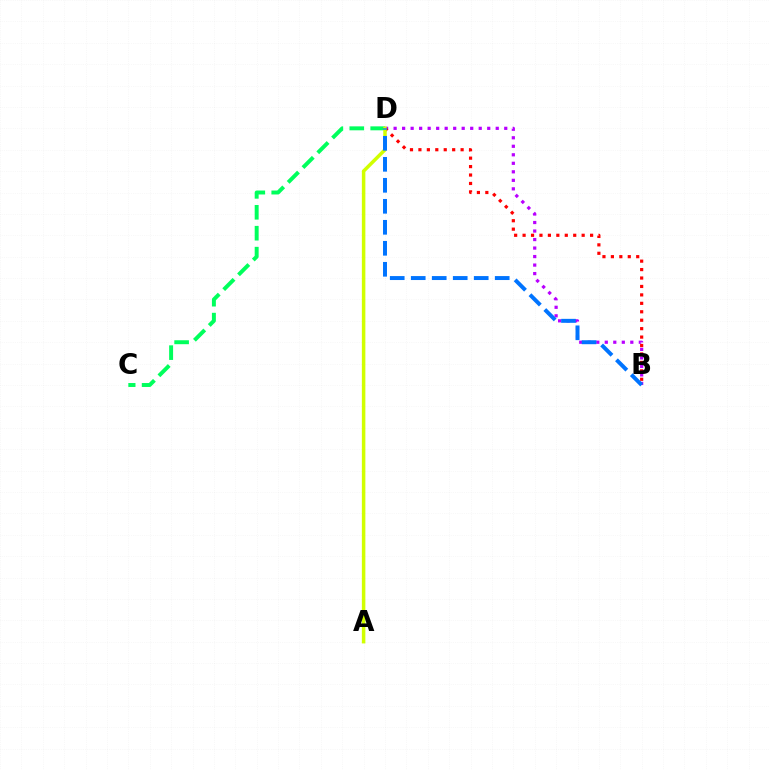{('C', 'D'): [{'color': '#00ff5c', 'line_style': 'dashed', 'thickness': 2.84}], ('B', 'D'): [{'color': '#b900ff', 'line_style': 'dotted', 'thickness': 2.31}, {'color': '#ff0000', 'line_style': 'dotted', 'thickness': 2.29}, {'color': '#0074ff', 'line_style': 'dashed', 'thickness': 2.85}], ('A', 'D'): [{'color': '#d1ff00', 'line_style': 'solid', 'thickness': 2.53}]}